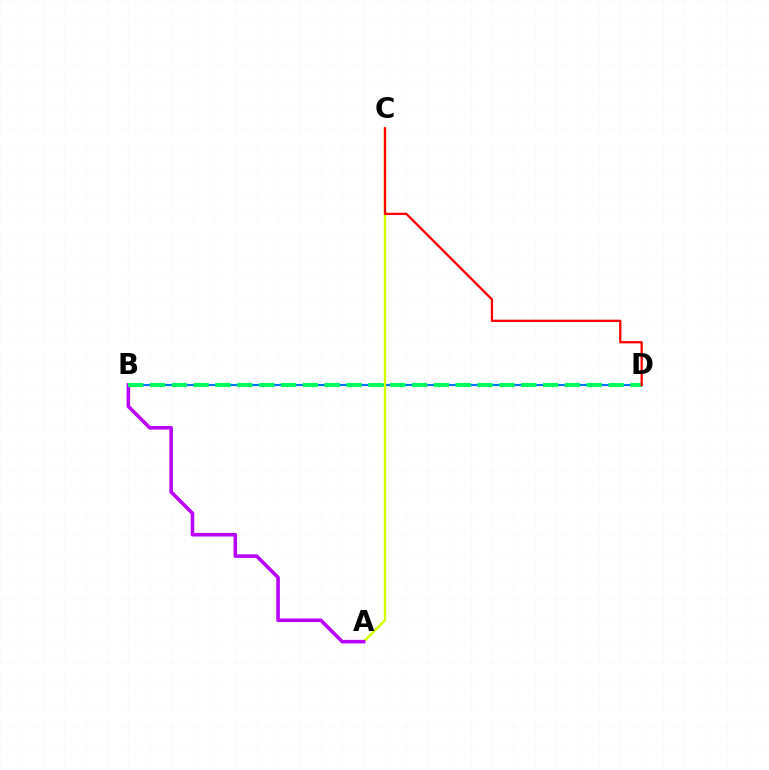{('B', 'D'): [{'color': '#0074ff', 'line_style': 'solid', 'thickness': 1.56}, {'color': '#00ff5c', 'line_style': 'dashed', 'thickness': 2.97}], ('A', 'C'): [{'color': '#d1ff00', 'line_style': 'solid', 'thickness': 1.76}], ('A', 'B'): [{'color': '#b900ff', 'line_style': 'solid', 'thickness': 2.56}], ('C', 'D'): [{'color': '#ff0000', 'line_style': 'solid', 'thickness': 1.64}]}